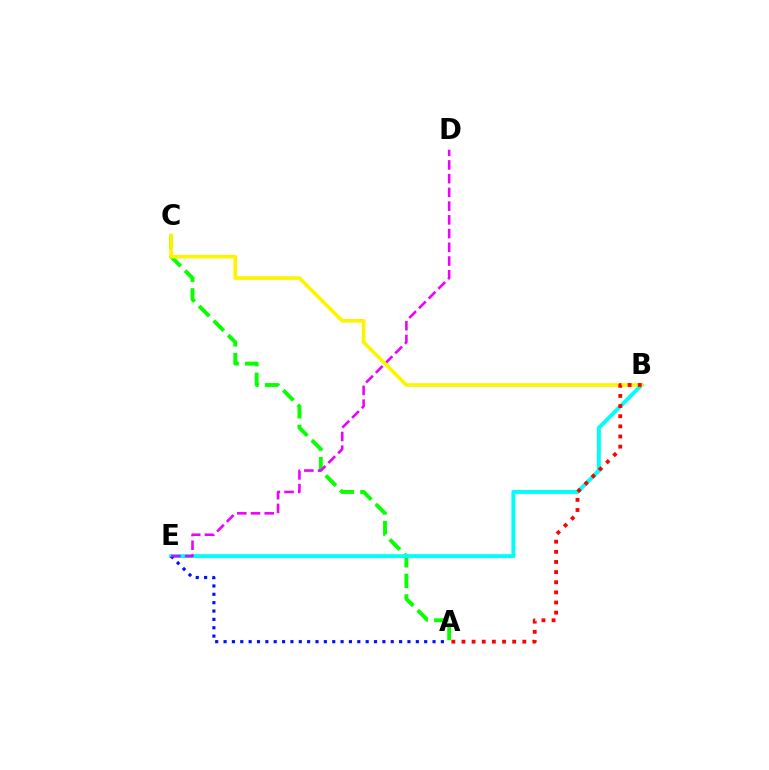{('A', 'C'): [{'color': '#08ff00', 'line_style': 'dashed', 'thickness': 2.8}], ('B', 'E'): [{'color': '#00fff6', 'line_style': 'solid', 'thickness': 2.81}], ('A', 'E'): [{'color': '#0010ff', 'line_style': 'dotted', 'thickness': 2.27}], ('D', 'E'): [{'color': '#ee00ff', 'line_style': 'dashed', 'thickness': 1.87}], ('B', 'C'): [{'color': '#fcf500', 'line_style': 'solid', 'thickness': 2.64}], ('A', 'B'): [{'color': '#ff0000', 'line_style': 'dotted', 'thickness': 2.75}]}